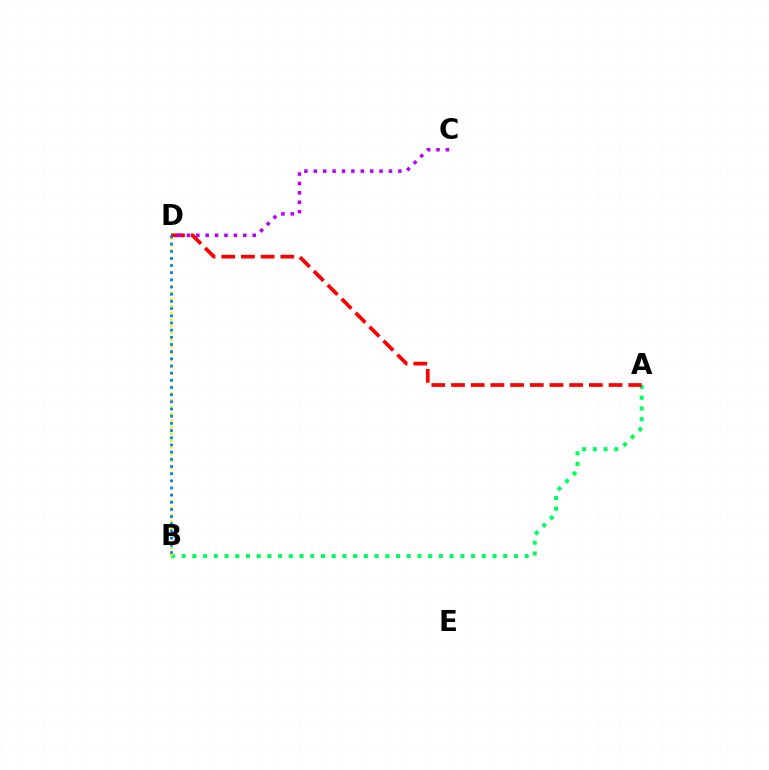{('A', 'B'): [{'color': '#00ff5c', 'line_style': 'dotted', 'thickness': 2.91}], ('A', 'D'): [{'color': '#ff0000', 'line_style': 'dashed', 'thickness': 2.68}], ('C', 'D'): [{'color': '#b900ff', 'line_style': 'dotted', 'thickness': 2.55}], ('B', 'D'): [{'color': '#d1ff00', 'line_style': 'dotted', 'thickness': 1.83}, {'color': '#0074ff', 'line_style': 'dotted', 'thickness': 1.95}]}